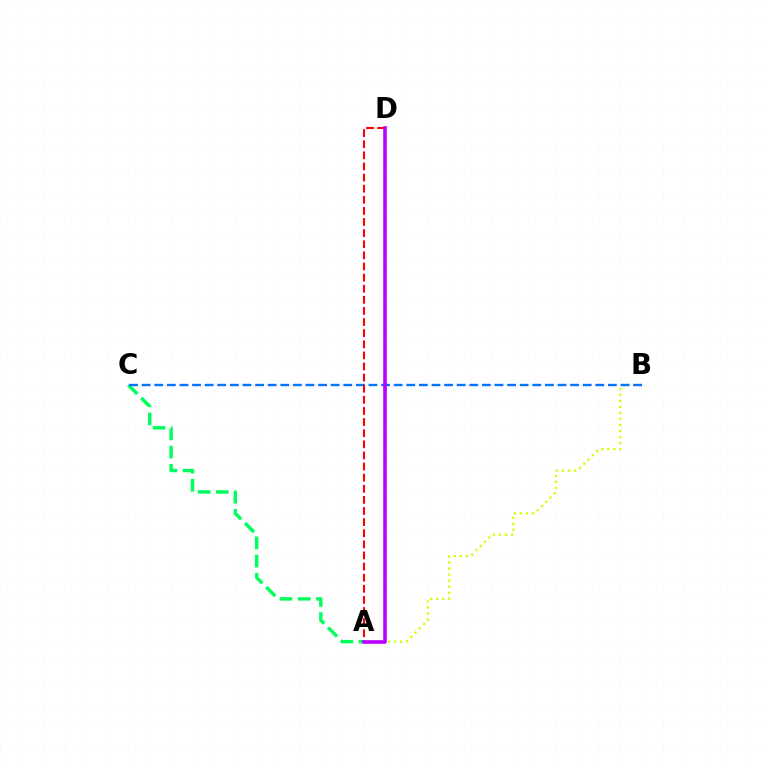{('A', 'B'): [{'color': '#d1ff00', 'line_style': 'dotted', 'thickness': 1.64}], ('A', 'C'): [{'color': '#00ff5c', 'line_style': 'dashed', 'thickness': 2.47}], ('B', 'C'): [{'color': '#0074ff', 'line_style': 'dashed', 'thickness': 1.71}], ('A', 'D'): [{'color': '#ff0000', 'line_style': 'dashed', 'thickness': 1.51}, {'color': '#b900ff', 'line_style': 'solid', 'thickness': 2.6}]}